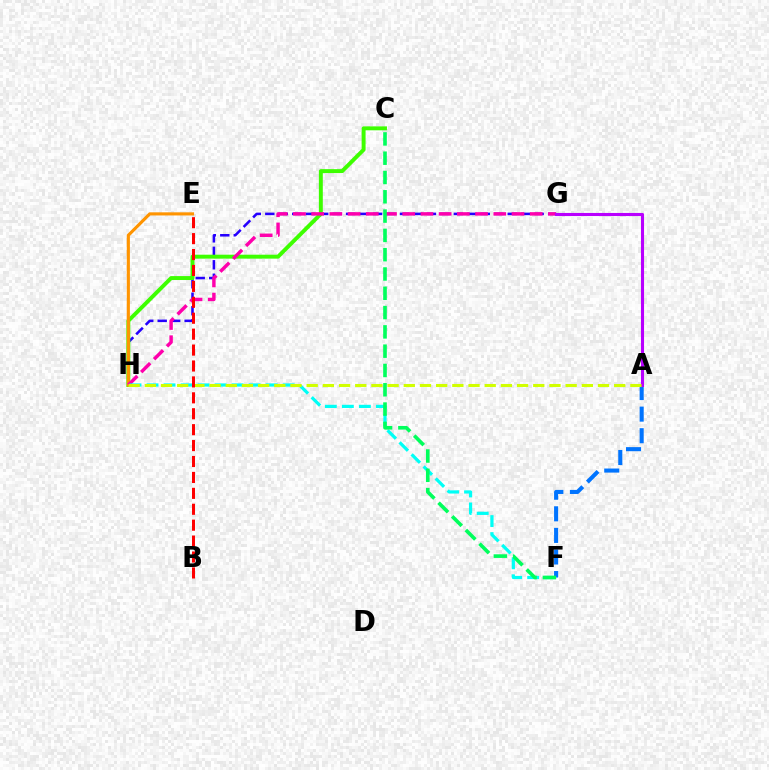{('G', 'H'): [{'color': '#2500ff', 'line_style': 'dashed', 'thickness': 1.83}, {'color': '#ff00ac', 'line_style': 'dashed', 'thickness': 2.47}], ('C', 'H'): [{'color': '#3dff00', 'line_style': 'solid', 'thickness': 2.83}], ('E', 'H'): [{'color': '#ff9400', 'line_style': 'solid', 'thickness': 2.26}], ('F', 'H'): [{'color': '#00fff6', 'line_style': 'dashed', 'thickness': 2.31}], ('A', 'F'): [{'color': '#0074ff', 'line_style': 'dashed', 'thickness': 2.93}], ('A', 'G'): [{'color': '#b900ff', 'line_style': 'solid', 'thickness': 2.22}], ('A', 'H'): [{'color': '#d1ff00', 'line_style': 'dashed', 'thickness': 2.2}], ('C', 'F'): [{'color': '#00ff5c', 'line_style': 'dashed', 'thickness': 2.62}], ('B', 'E'): [{'color': '#ff0000', 'line_style': 'dashed', 'thickness': 2.16}]}